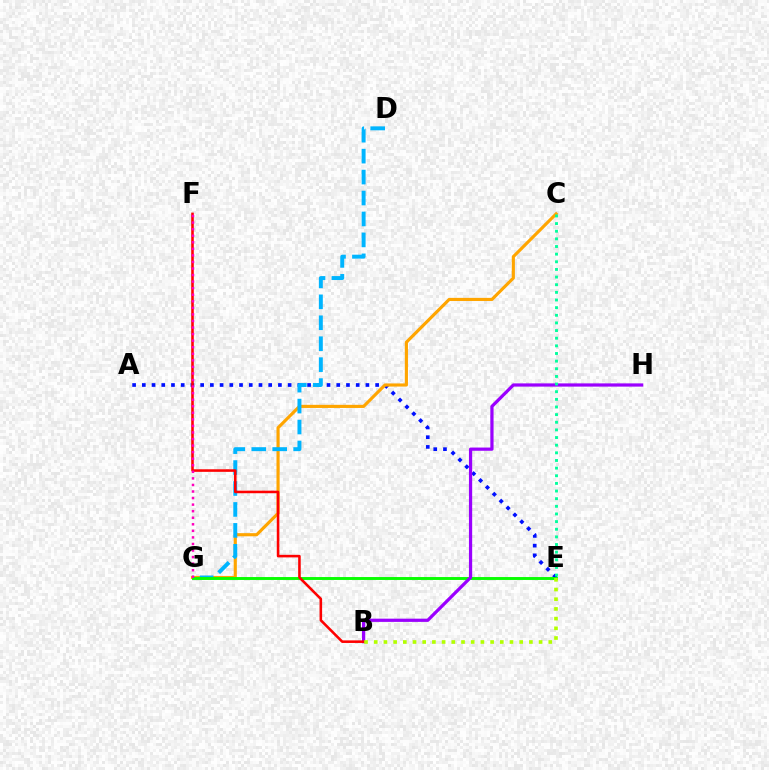{('A', 'E'): [{'color': '#0010ff', 'line_style': 'dotted', 'thickness': 2.64}], ('C', 'G'): [{'color': '#ffa500', 'line_style': 'solid', 'thickness': 2.26}], ('D', 'G'): [{'color': '#00b5ff', 'line_style': 'dashed', 'thickness': 2.84}], ('E', 'G'): [{'color': '#08ff00', 'line_style': 'solid', 'thickness': 2.1}], ('B', 'H'): [{'color': '#9b00ff', 'line_style': 'solid', 'thickness': 2.33}], ('B', 'F'): [{'color': '#ff0000', 'line_style': 'solid', 'thickness': 1.85}], ('B', 'E'): [{'color': '#b3ff00', 'line_style': 'dotted', 'thickness': 2.63}], ('C', 'E'): [{'color': '#00ff9d', 'line_style': 'dotted', 'thickness': 2.08}], ('F', 'G'): [{'color': '#ff00bd', 'line_style': 'dotted', 'thickness': 1.78}]}